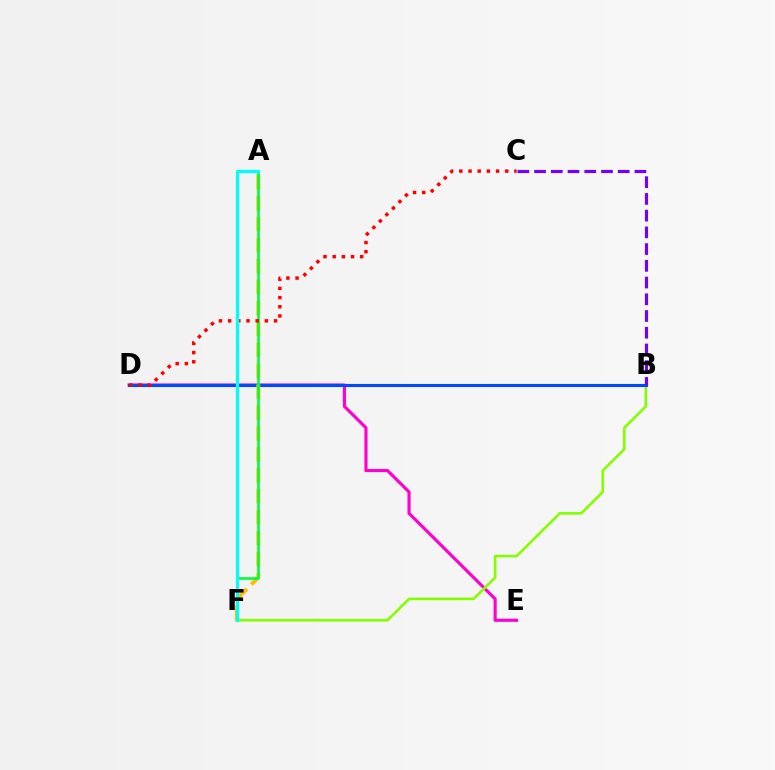{('D', 'E'): [{'color': '#ff00cf', 'line_style': 'solid', 'thickness': 2.25}], ('B', 'F'): [{'color': '#84ff00', 'line_style': 'solid', 'thickness': 1.89}], ('B', 'D'): [{'color': '#004bff', 'line_style': 'solid', 'thickness': 2.23}], ('A', 'F'): [{'color': '#ffbd00', 'line_style': 'dashed', 'thickness': 2.84}, {'color': '#00ff39', 'line_style': 'solid', 'thickness': 1.9}, {'color': '#00fff6', 'line_style': 'solid', 'thickness': 2.33}], ('C', 'D'): [{'color': '#ff0000', 'line_style': 'dotted', 'thickness': 2.5}], ('B', 'C'): [{'color': '#7200ff', 'line_style': 'dashed', 'thickness': 2.27}]}